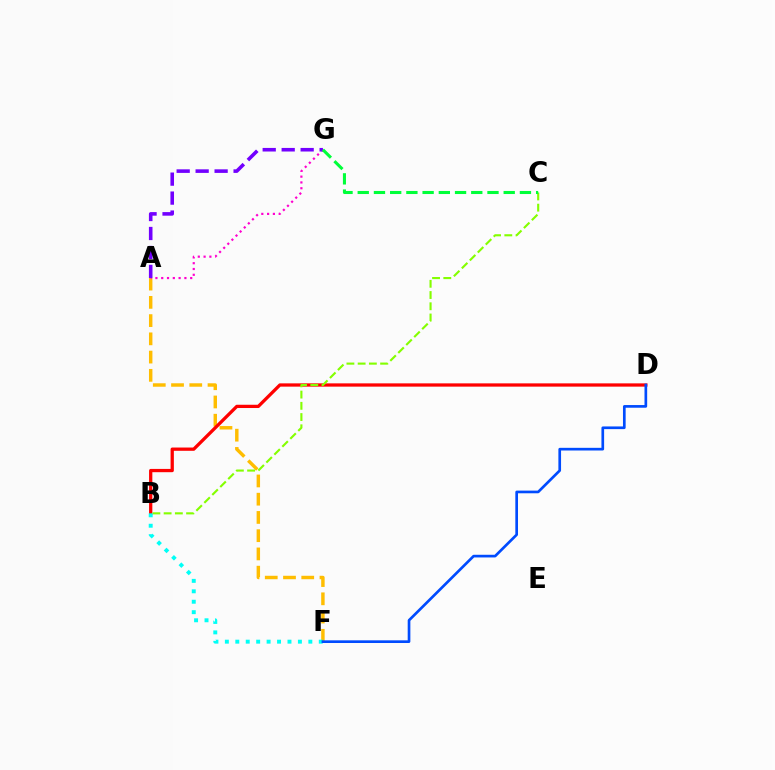{('A', 'F'): [{'color': '#ffbd00', 'line_style': 'dashed', 'thickness': 2.48}], ('A', 'G'): [{'color': '#ff00cf', 'line_style': 'dotted', 'thickness': 1.57}, {'color': '#7200ff', 'line_style': 'dashed', 'thickness': 2.58}], ('B', 'D'): [{'color': '#ff0000', 'line_style': 'solid', 'thickness': 2.36}], ('B', 'C'): [{'color': '#84ff00', 'line_style': 'dashed', 'thickness': 1.53}], ('B', 'F'): [{'color': '#00fff6', 'line_style': 'dotted', 'thickness': 2.84}], ('C', 'G'): [{'color': '#00ff39', 'line_style': 'dashed', 'thickness': 2.2}], ('D', 'F'): [{'color': '#004bff', 'line_style': 'solid', 'thickness': 1.93}]}